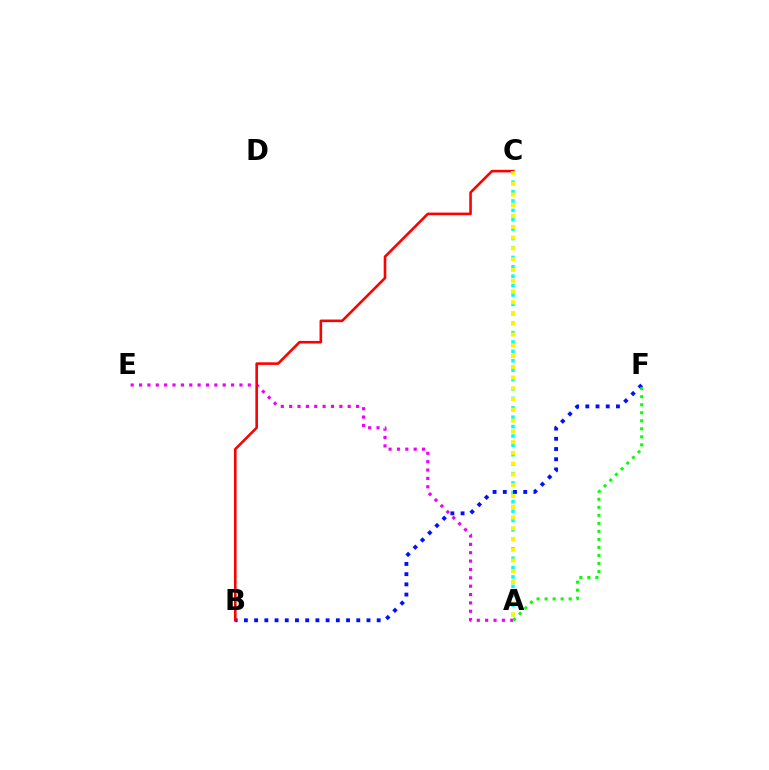{('A', 'C'): [{'color': '#00fff6', 'line_style': 'dotted', 'thickness': 2.55}, {'color': '#fcf500', 'line_style': 'dotted', 'thickness': 2.92}], ('B', 'F'): [{'color': '#0010ff', 'line_style': 'dotted', 'thickness': 2.78}], ('A', 'E'): [{'color': '#ee00ff', 'line_style': 'dotted', 'thickness': 2.27}], ('B', 'C'): [{'color': '#ff0000', 'line_style': 'solid', 'thickness': 1.87}], ('A', 'F'): [{'color': '#08ff00', 'line_style': 'dotted', 'thickness': 2.18}]}